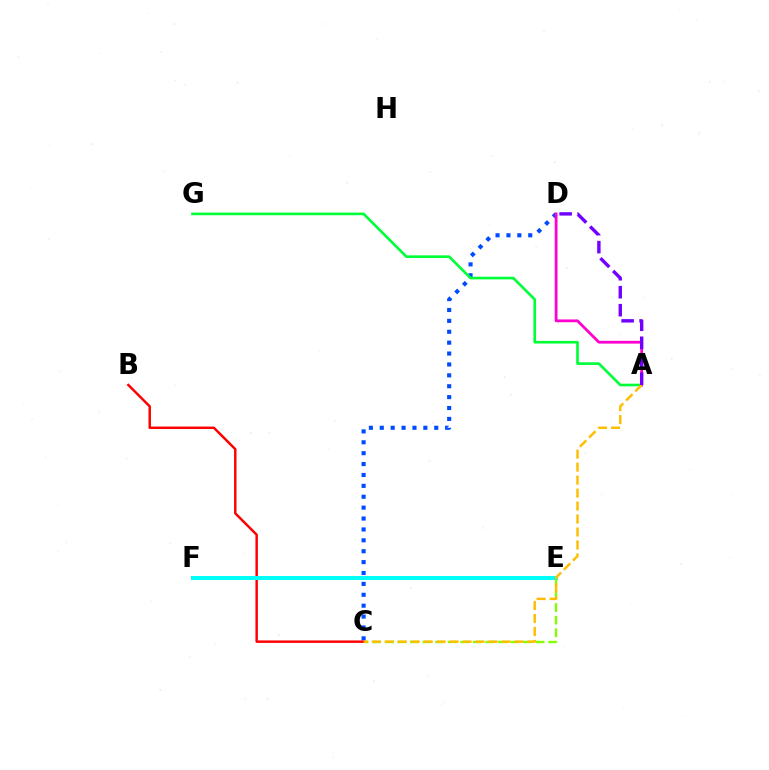{('C', 'E'): [{'color': '#84ff00', 'line_style': 'dashed', 'thickness': 1.71}], ('C', 'D'): [{'color': '#004bff', 'line_style': 'dotted', 'thickness': 2.96}], ('B', 'C'): [{'color': '#ff0000', 'line_style': 'solid', 'thickness': 1.78}], ('A', 'G'): [{'color': '#00ff39', 'line_style': 'solid', 'thickness': 1.91}], ('A', 'D'): [{'color': '#ff00cf', 'line_style': 'solid', 'thickness': 2.0}, {'color': '#7200ff', 'line_style': 'dashed', 'thickness': 2.44}], ('E', 'F'): [{'color': '#00fff6', 'line_style': 'solid', 'thickness': 2.88}], ('A', 'C'): [{'color': '#ffbd00', 'line_style': 'dashed', 'thickness': 1.76}]}